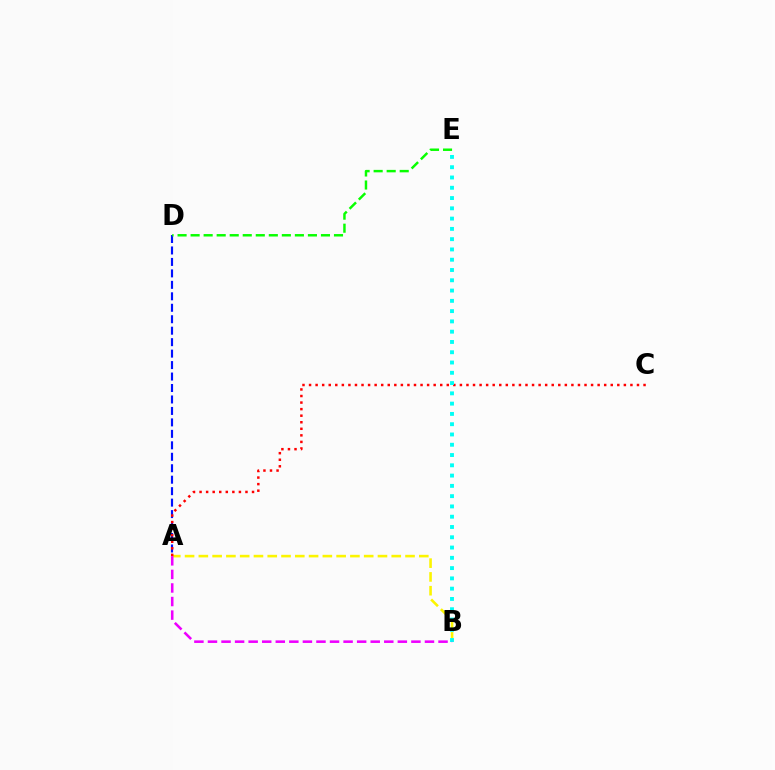{('A', 'D'): [{'color': '#0010ff', 'line_style': 'dashed', 'thickness': 1.56}], ('D', 'E'): [{'color': '#08ff00', 'line_style': 'dashed', 'thickness': 1.77}], ('A', 'B'): [{'color': '#fcf500', 'line_style': 'dashed', 'thickness': 1.87}, {'color': '#ee00ff', 'line_style': 'dashed', 'thickness': 1.84}], ('A', 'C'): [{'color': '#ff0000', 'line_style': 'dotted', 'thickness': 1.78}], ('B', 'E'): [{'color': '#00fff6', 'line_style': 'dotted', 'thickness': 2.79}]}